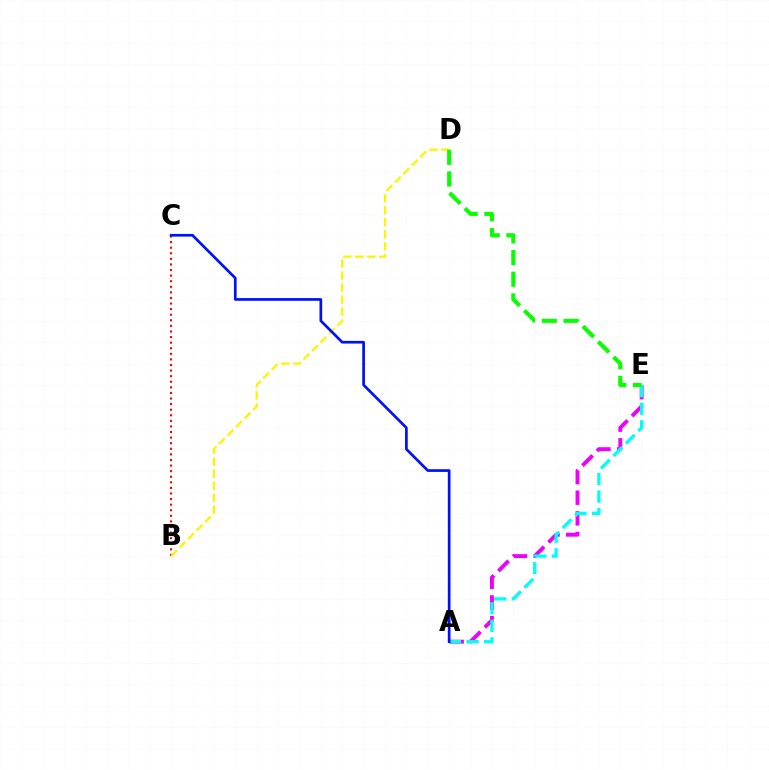{('B', 'C'): [{'color': '#ff0000', 'line_style': 'dotted', 'thickness': 1.52}], ('A', 'E'): [{'color': '#ee00ff', 'line_style': 'dashed', 'thickness': 2.81}, {'color': '#00fff6', 'line_style': 'dashed', 'thickness': 2.39}], ('B', 'D'): [{'color': '#fcf500', 'line_style': 'dashed', 'thickness': 1.63}], ('A', 'C'): [{'color': '#0010ff', 'line_style': 'solid', 'thickness': 1.94}], ('D', 'E'): [{'color': '#08ff00', 'line_style': 'dashed', 'thickness': 2.95}]}